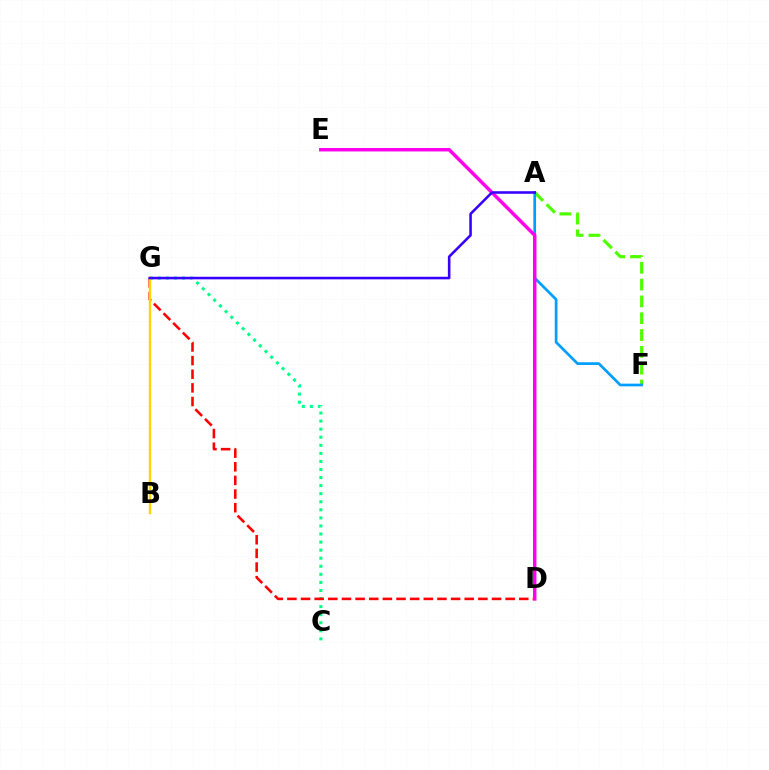{('C', 'G'): [{'color': '#00ff86', 'line_style': 'dotted', 'thickness': 2.19}], ('D', 'G'): [{'color': '#ff0000', 'line_style': 'dashed', 'thickness': 1.85}], ('B', 'G'): [{'color': '#ffd500', 'line_style': 'solid', 'thickness': 1.72}], ('A', 'F'): [{'color': '#4fff00', 'line_style': 'dashed', 'thickness': 2.28}, {'color': '#009eff', 'line_style': 'solid', 'thickness': 1.95}], ('D', 'E'): [{'color': '#ff00ed', 'line_style': 'solid', 'thickness': 2.49}], ('A', 'G'): [{'color': '#3700ff', 'line_style': 'solid', 'thickness': 1.85}]}